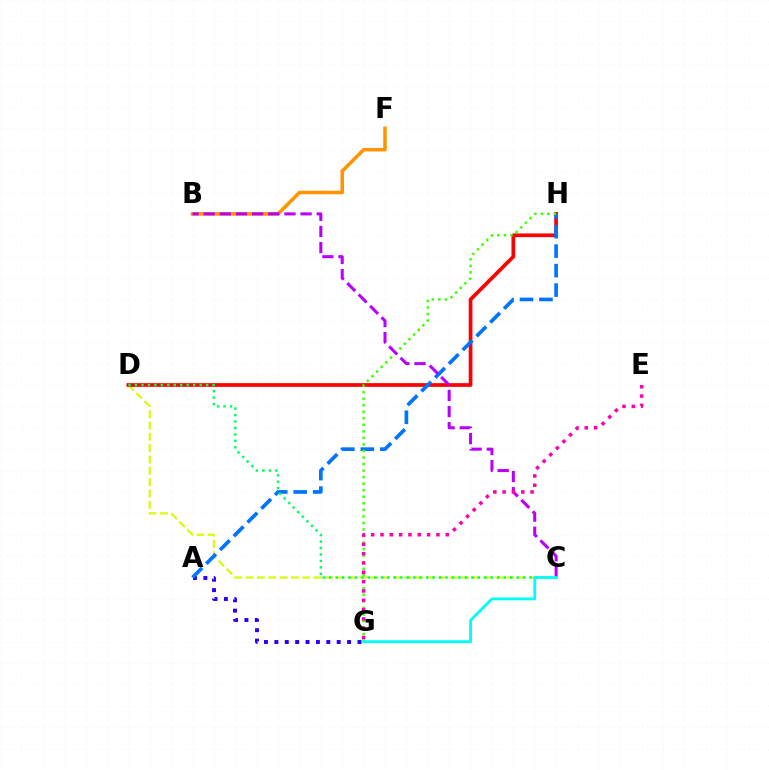{('C', 'D'): [{'color': '#d1ff00', 'line_style': 'dashed', 'thickness': 1.54}, {'color': '#00ff5c', 'line_style': 'dotted', 'thickness': 1.76}], ('D', 'H'): [{'color': '#ff0000', 'line_style': 'solid', 'thickness': 2.67}], ('B', 'F'): [{'color': '#ff9400', 'line_style': 'solid', 'thickness': 2.55}], ('A', 'G'): [{'color': '#2500ff', 'line_style': 'dotted', 'thickness': 2.82}], ('A', 'H'): [{'color': '#0074ff', 'line_style': 'dashed', 'thickness': 2.65}], ('G', 'H'): [{'color': '#3dff00', 'line_style': 'dotted', 'thickness': 1.78}], ('B', 'C'): [{'color': '#b900ff', 'line_style': 'dashed', 'thickness': 2.19}], ('C', 'G'): [{'color': '#00fff6', 'line_style': 'solid', 'thickness': 2.04}], ('E', 'G'): [{'color': '#ff00ac', 'line_style': 'dotted', 'thickness': 2.53}]}